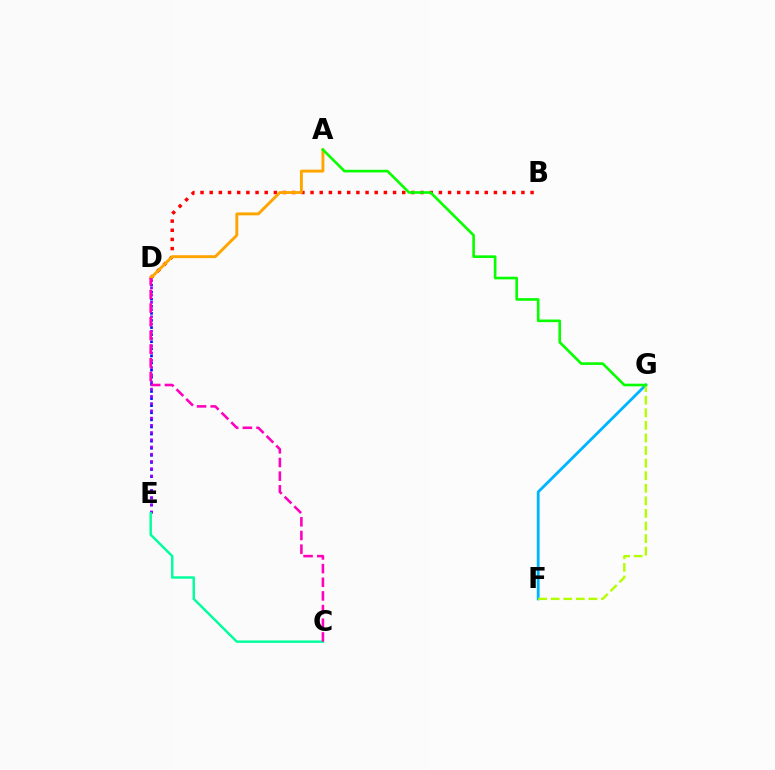{('B', 'D'): [{'color': '#ff0000', 'line_style': 'dotted', 'thickness': 2.49}], ('D', 'E'): [{'color': '#0010ff', 'line_style': 'dotted', 'thickness': 1.93}, {'color': '#9b00ff', 'line_style': 'dotted', 'thickness': 1.97}], ('A', 'D'): [{'color': '#ffa500', 'line_style': 'solid', 'thickness': 2.1}], ('F', 'G'): [{'color': '#00b5ff', 'line_style': 'solid', 'thickness': 2.04}, {'color': '#b3ff00', 'line_style': 'dashed', 'thickness': 1.71}], ('C', 'E'): [{'color': '#00ff9d', 'line_style': 'solid', 'thickness': 1.75}], ('C', 'D'): [{'color': '#ff00bd', 'line_style': 'dashed', 'thickness': 1.86}], ('A', 'G'): [{'color': '#08ff00', 'line_style': 'solid', 'thickness': 1.9}]}